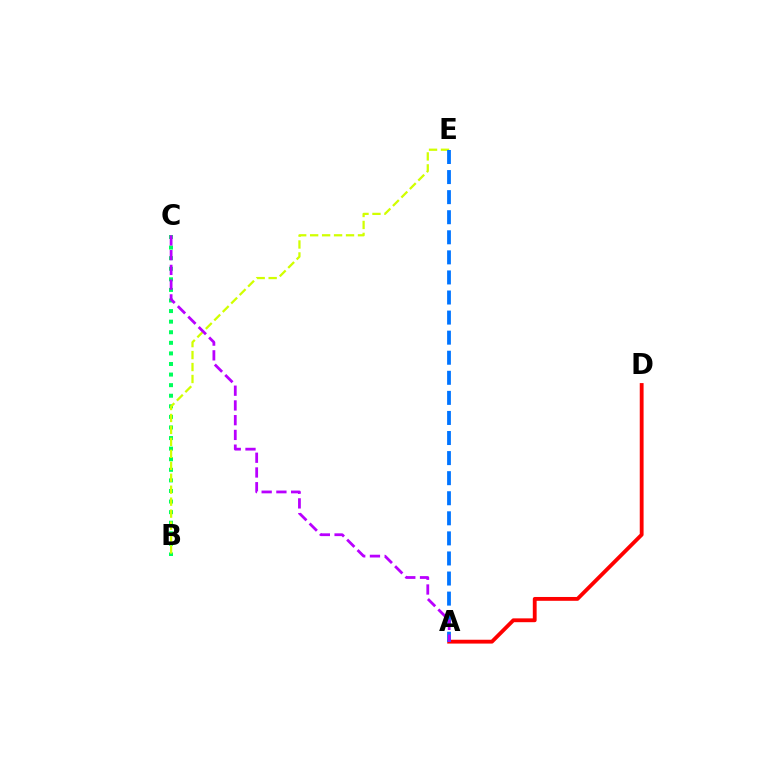{('B', 'C'): [{'color': '#00ff5c', 'line_style': 'dotted', 'thickness': 2.88}], ('B', 'E'): [{'color': '#d1ff00', 'line_style': 'dashed', 'thickness': 1.62}], ('A', 'D'): [{'color': '#ff0000', 'line_style': 'solid', 'thickness': 2.76}], ('A', 'E'): [{'color': '#0074ff', 'line_style': 'dashed', 'thickness': 2.73}], ('A', 'C'): [{'color': '#b900ff', 'line_style': 'dashed', 'thickness': 2.0}]}